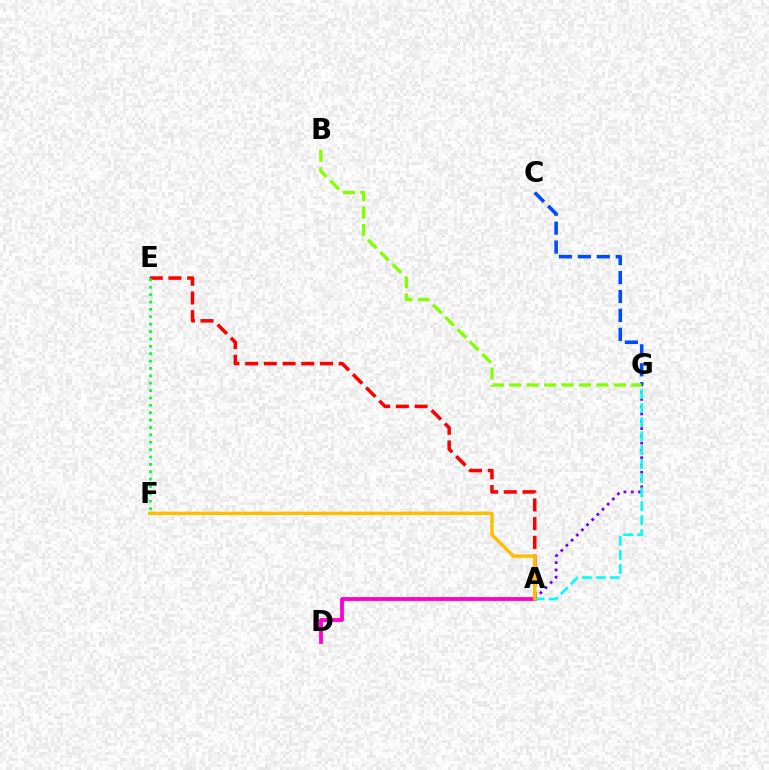{('A', 'G'): [{'color': '#7200ff', 'line_style': 'dotted', 'thickness': 1.98}, {'color': '#00fff6', 'line_style': 'dashed', 'thickness': 1.9}], ('A', 'E'): [{'color': '#ff0000', 'line_style': 'dashed', 'thickness': 2.54}], ('A', 'D'): [{'color': '#ff00cf', 'line_style': 'solid', 'thickness': 2.75}], ('E', 'F'): [{'color': '#00ff39', 'line_style': 'dotted', 'thickness': 2.0}], ('C', 'G'): [{'color': '#004bff', 'line_style': 'dashed', 'thickness': 2.57}], ('A', 'F'): [{'color': '#ffbd00', 'line_style': 'solid', 'thickness': 2.43}], ('B', 'G'): [{'color': '#84ff00', 'line_style': 'dashed', 'thickness': 2.37}]}